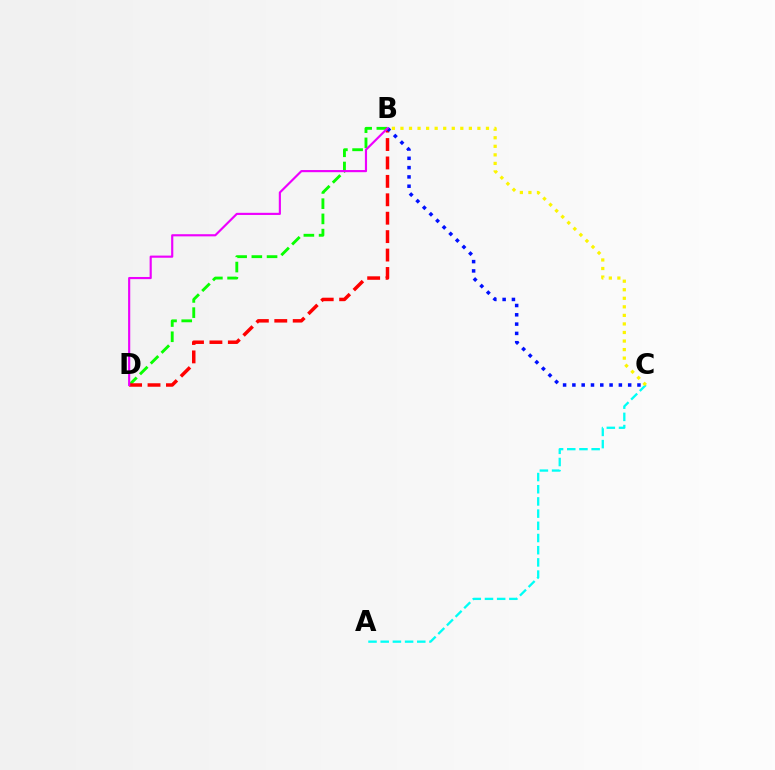{('A', 'C'): [{'color': '#00fff6', 'line_style': 'dashed', 'thickness': 1.66}], ('B', 'D'): [{'color': '#08ff00', 'line_style': 'dashed', 'thickness': 2.07}, {'color': '#ff0000', 'line_style': 'dashed', 'thickness': 2.5}, {'color': '#ee00ff', 'line_style': 'solid', 'thickness': 1.55}], ('B', 'C'): [{'color': '#0010ff', 'line_style': 'dotted', 'thickness': 2.53}, {'color': '#fcf500', 'line_style': 'dotted', 'thickness': 2.32}]}